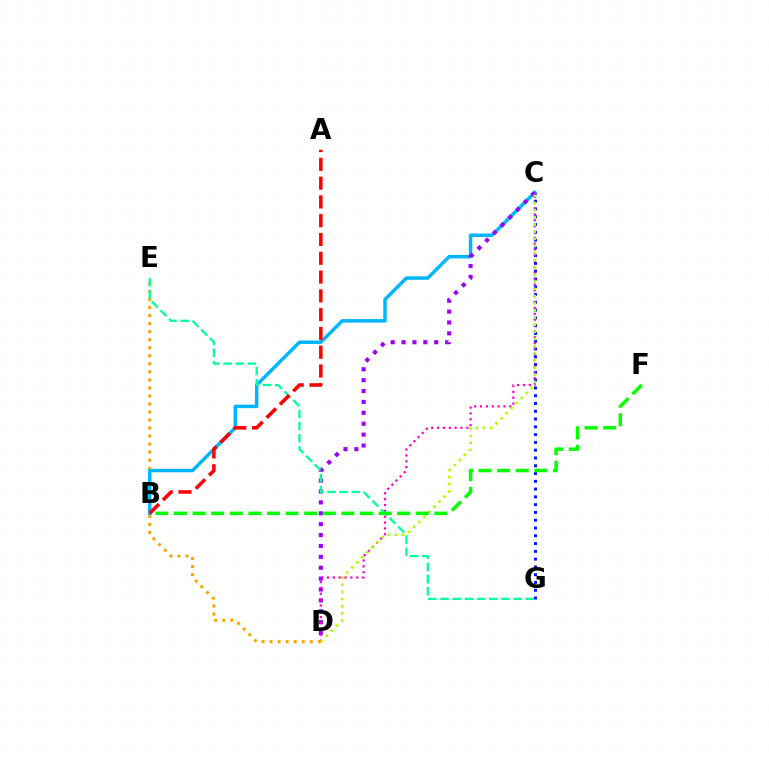{('D', 'E'): [{'color': '#ffa500', 'line_style': 'dotted', 'thickness': 2.18}], ('B', 'C'): [{'color': '#00b5ff', 'line_style': 'solid', 'thickness': 2.5}], ('C', 'G'): [{'color': '#0010ff', 'line_style': 'dotted', 'thickness': 2.11}], ('C', 'D'): [{'color': '#9b00ff', 'line_style': 'dotted', 'thickness': 2.96}, {'color': '#ff00bd', 'line_style': 'dotted', 'thickness': 1.59}, {'color': '#b3ff00', 'line_style': 'dotted', 'thickness': 1.94}], ('E', 'G'): [{'color': '#00ff9d', 'line_style': 'dashed', 'thickness': 1.66}], ('B', 'F'): [{'color': '#08ff00', 'line_style': 'dashed', 'thickness': 2.53}], ('A', 'B'): [{'color': '#ff0000', 'line_style': 'dashed', 'thickness': 2.55}]}